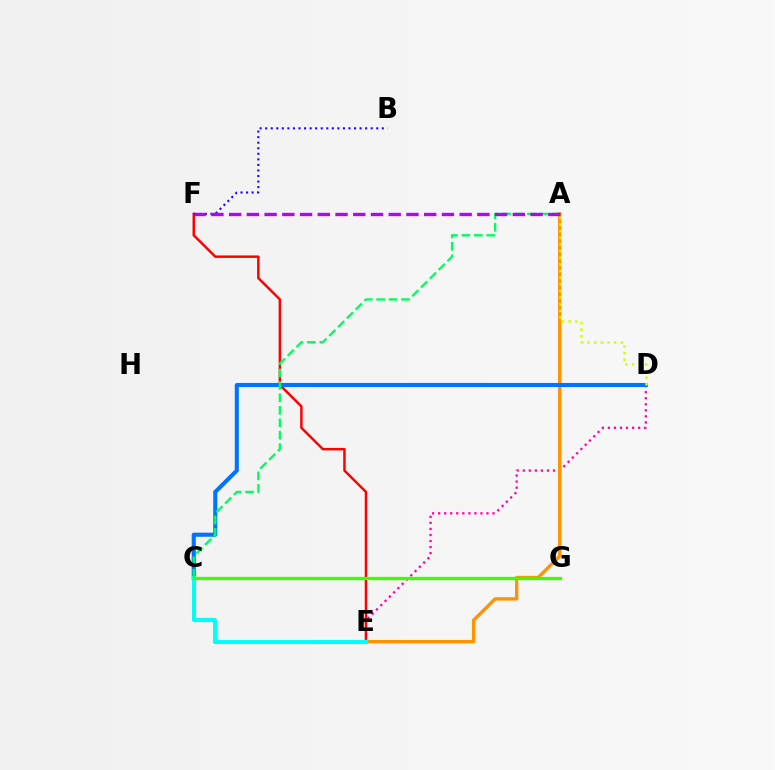{('D', 'E'): [{'color': '#ff00ac', 'line_style': 'dotted', 'thickness': 1.64}], ('A', 'E'): [{'color': '#ff9400', 'line_style': 'solid', 'thickness': 2.43}], ('E', 'F'): [{'color': '#ff0000', 'line_style': 'solid', 'thickness': 1.77}], ('C', 'D'): [{'color': '#0074ff', 'line_style': 'solid', 'thickness': 2.94}], ('C', 'E'): [{'color': '#00fff6', 'line_style': 'solid', 'thickness': 2.88}], ('B', 'F'): [{'color': '#2500ff', 'line_style': 'dotted', 'thickness': 1.51}], ('C', 'G'): [{'color': '#3dff00', 'line_style': 'solid', 'thickness': 2.36}], ('A', 'D'): [{'color': '#d1ff00', 'line_style': 'dotted', 'thickness': 1.8}], ('A', 'C'): [{'color': '#00ff5c', 'line_style': 'dashed', 'thickness': 1.69}], ('A', 'F'): [{'color': '#b900ff', 'line_style': 'dashed', 'thickness': 2.41}]}